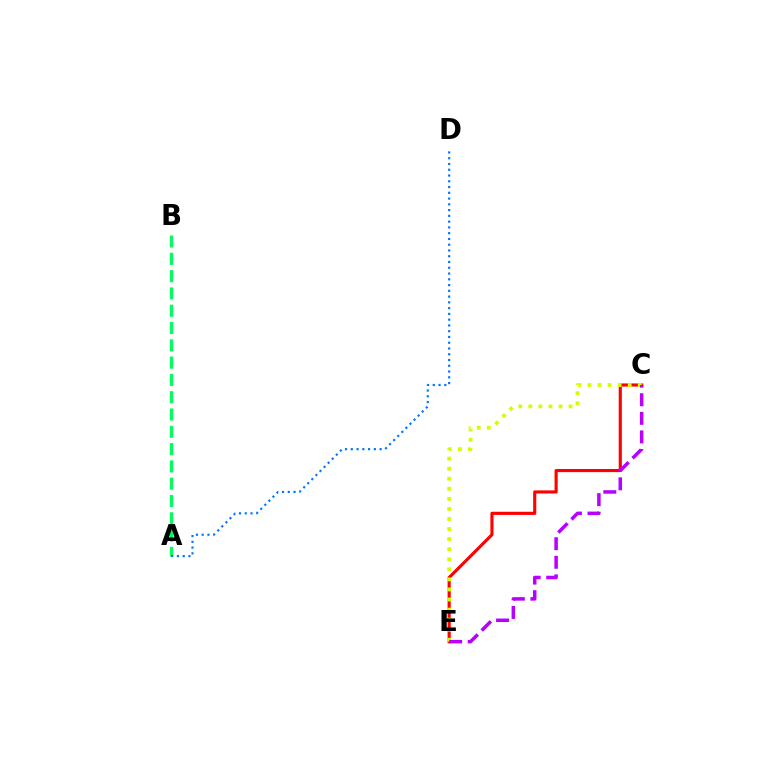{('C', 'E'): [{'color': '#ff0000', 'line_style': 'solid', 'thickness': 2.25}, {'color': '#d1ff00', 'line_style': 'dotted', 'thickness': 2.74}, {'color': '#b900ff', 'line_style': 'dashed', 'thickness': 2.53}], ('A', 'B'): [{'color': '#00ff5c', 'line_style': 'dashed', 'thickness': 2.35}], ('A', 'D'): [{'color': '#0074ff', 'line_style': 'dotted', 'thickness': 1.57}]}